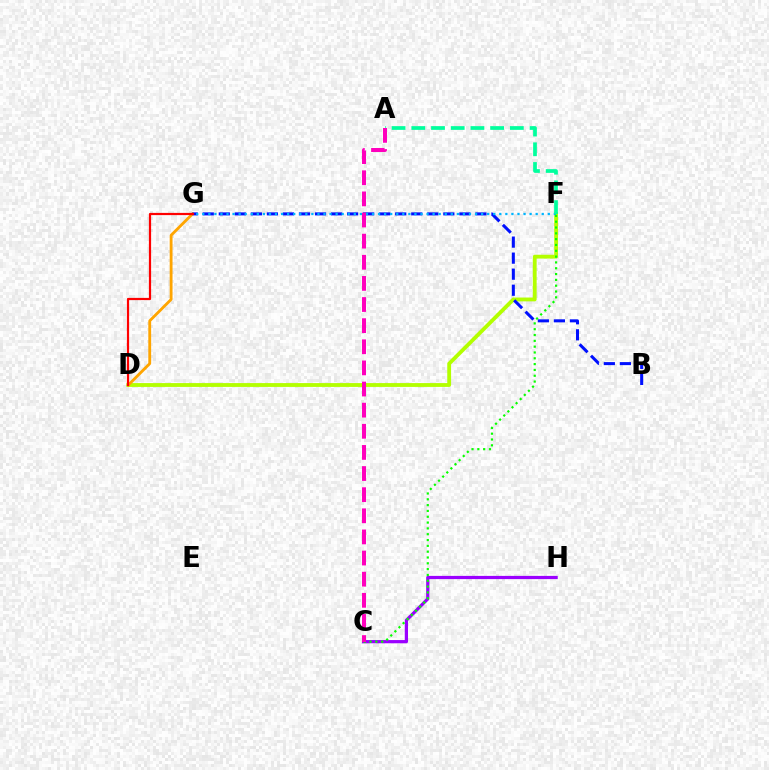{('D', 'F'): [{'color': '#b3ff00', 'line_style': 'solid', 'thickness': 2.76}], ('D', 'G'): [{'color': '#ffa500', 'line_style': 'solid', 'thickness': 2.04}, {'color': '#ff0000', 'line_style': 'solid', 'thickness': 1.59}], ('B', 'G'): [{'color': '#0010ff', 'line_style': 'dashed', 'thickness': 2.18}], ('F', 'G'): [{'color': '#00b5ff', 'line_style': 'dotted', 'thickness': 1.65}], ('C', 'H'): [{'color': '#9b00ff', 'line_style': 'solid', 'thickness': 2.32}], ('A', 'F'): [{'color': '#00ff9d', 'line_style': 'dashed', 'thickness': 2.68}], ('C', 'F'): [{'color': '#08ff00', 'line_style': 'dotted', 'thickness': 1.58}], ('A', 'C'): [{'color': '#ff00bd', 'line_style': 'dashed', 'thickness': 2.87}]}